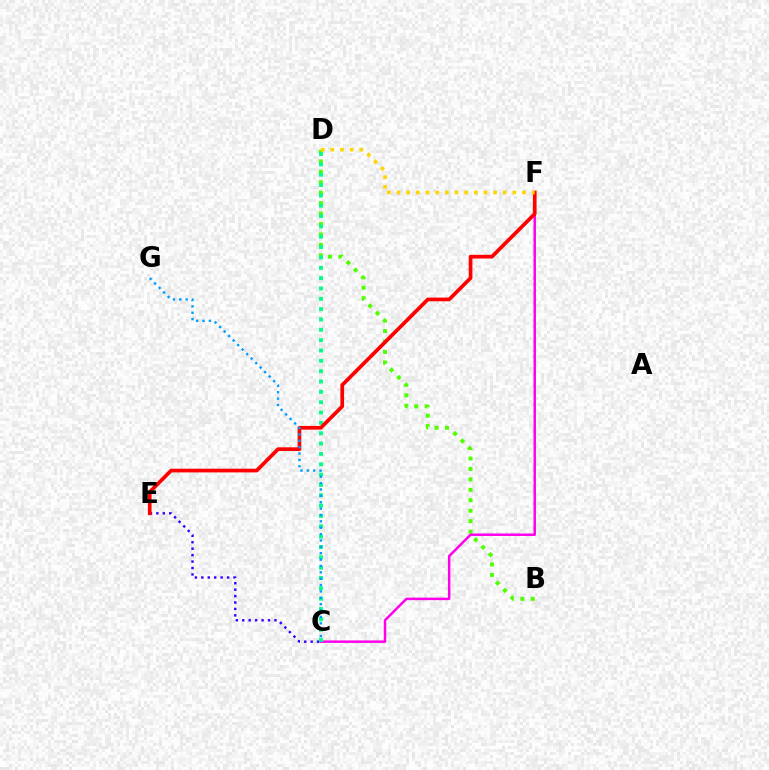{('C', 'E'): [{'color': '#3700ff', 'line_style': 'dotted', 'thickness': 1.75}], ('B', 'D'): [{'color': '#4fff00', 'line_style': 'dotted', 'thickness': 2.84}], ('C', 'F'): [{'color': '#ff00ed', 'line_style': 'solid', 'thickness': 1.79}], ('C', 'D'): [{'color': '#00ff86', 'line_style': 'dotted', 'thickness': 2.81}], ('E', 'F'): [{'color': '#ff0000', 'line_style': 'solid', 'thickness': 2.67}], ('C', 'G'): [{'color': '#009eff', 'line_style': 'dotted', 'thickness': 1.73}], ('D', 'F'): [{'color': '#ffd500', 'line_style': 'dotted', 'thickness': 2.62}]}